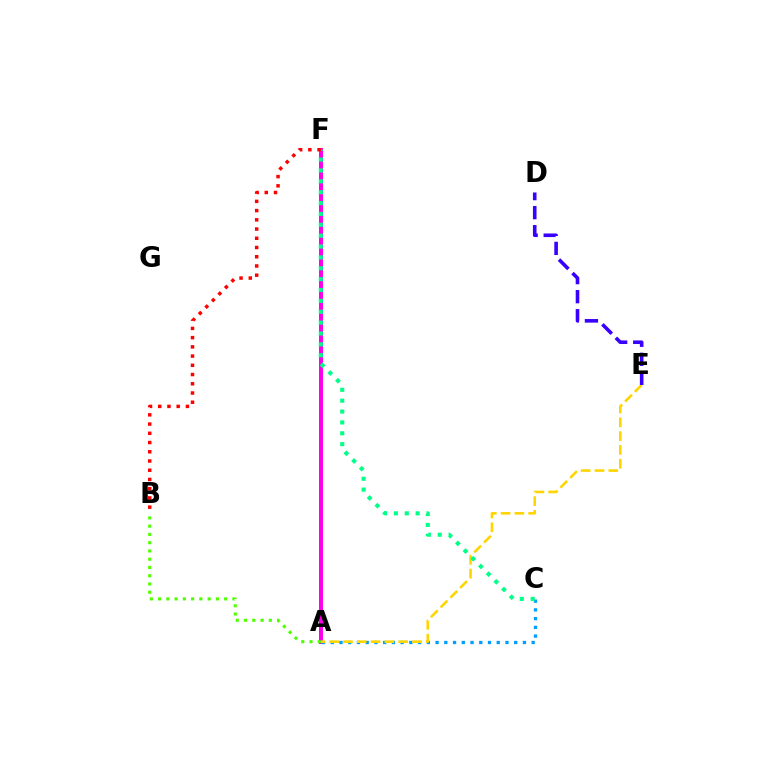{('A', 'F'): [{'color': '#ff00ed', 'line_style': 'solid', 'thickness': 2.89}], ('A', 'C'): [{'color': '#009eff', 'line_style': 'dotted', 'thickness': 2.37}], ('A', 'E'): [{'color': '#ffd500', 'line_style': 'dashed', 'thickness': 1.87}], ('C', 'F'): [{'color': '#00ff86', 'line_style': 'dotted', 'thickness': 2.95}], ('B', 'F'): [{'color': '#ff0000', 'line_style': 'dotted', 'thickness': 2.51}], ('A', 'B'): [{'color': '#4fff00', 'line_style': 'dotted', 'thickness': 2.24}], ('D', 'E'): [{'color': '#3700ff', 'line_style': 'dashed', 'thickness': 2.59}]}